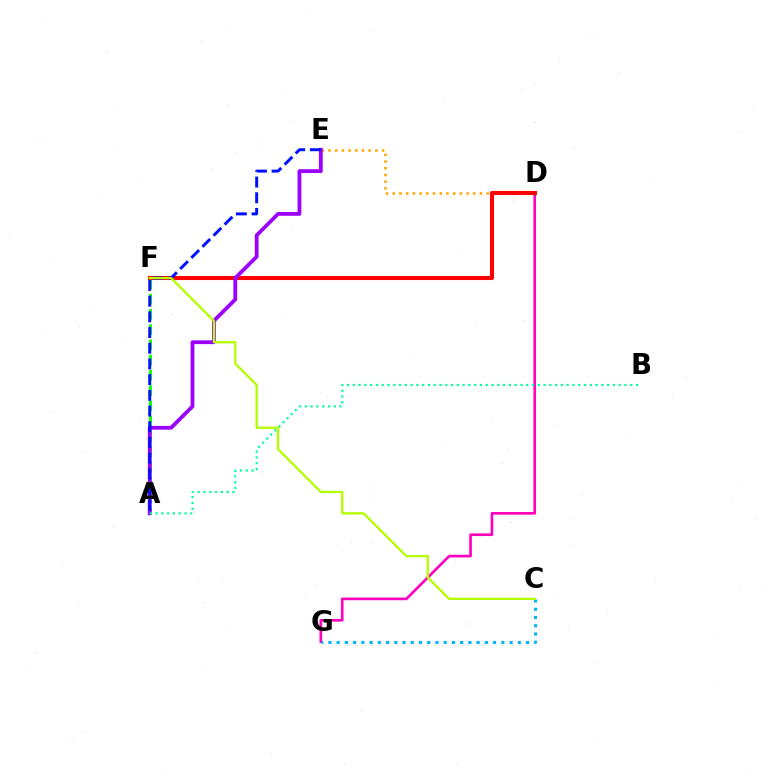{('D', 'E'): [{'color': '#ffa500', 'line_style': 'dotted', 'thickness': 1.82}], ('A', 'F'): [{'color': '#08ff00', 'line_style': 'dashed', 'thickness': 2.07}], ('D', 'G'): [{'color': '#ff00bd', 'line_style': 'solid', 'thickness': 1.91}], ('D', 'F'): [{'color': '#ff0000', 'line_style': 'solid', 'thickness': 2.93}], ('A', 'E'): [{'color': '#9b00ff', 'line_style': 'solid', 'thickness': 2.73}, {'color': '#0010ff', 'line_style': 'dashed', 'thickness': 2.13}], ('A', 'B'): [{'color': '#00ff9d', 'line_style': 'dotted', 'thickness': 1.57}], ('C', 'G'): [{'color': '#00b5ff', 'line_style': 'dotted', 'thickness': 2.24}], ('C', 'F'): [{'color': '#b3ff00', 'line_style': 'solid', 'thickness': 1.65}]}